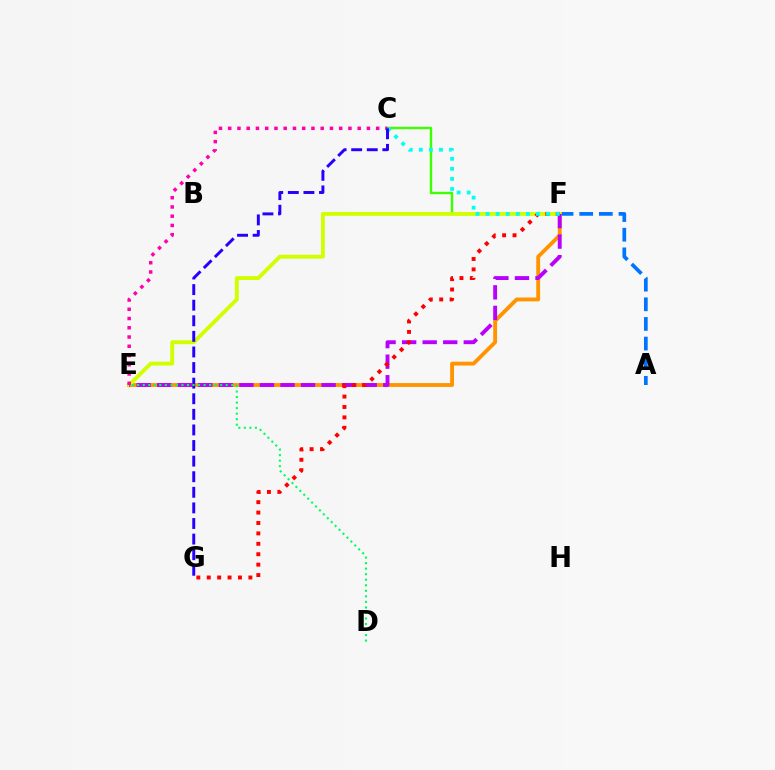{('A', 'F'): [{'color': '#0074ff', 'line_style': 'dashed', 'thickness': 2.67}], ('E', 'F'): [{'color': '#ff9400', 'line_style': 'solid', 'thickness': 2.77}, {'color': '#d1ff00', 'line_style': 'solid', 'thickness': 2.78}, {'color': '#b900ff', 'line_style': 'dashed', 'thickness': 2.79}], ('C', 'F'): [{'color': '#3dff00', 'line_style': 'solid', 'thickness': 1.73}, {'color': '#00fff6', 'line_style': 'dotted', 'thickness': 2.74}], ('C', 'E'): [{'color': '#ff00ac', 'line_style': 'dotted', 'thickness': 2.51}], ('F', 'G'): [{'color': '#ff0000', 'line_style': 'dotted', 'thickness': 2.83}], ('C', 'G'): [{'color': '#2500ff', 'line_style': 'dashed', 'thickness': 2.12}], ('D', 'E'): [{'color': '#00ff5c', 'line_style': 'dotted', 'thickness': 1.5}]}